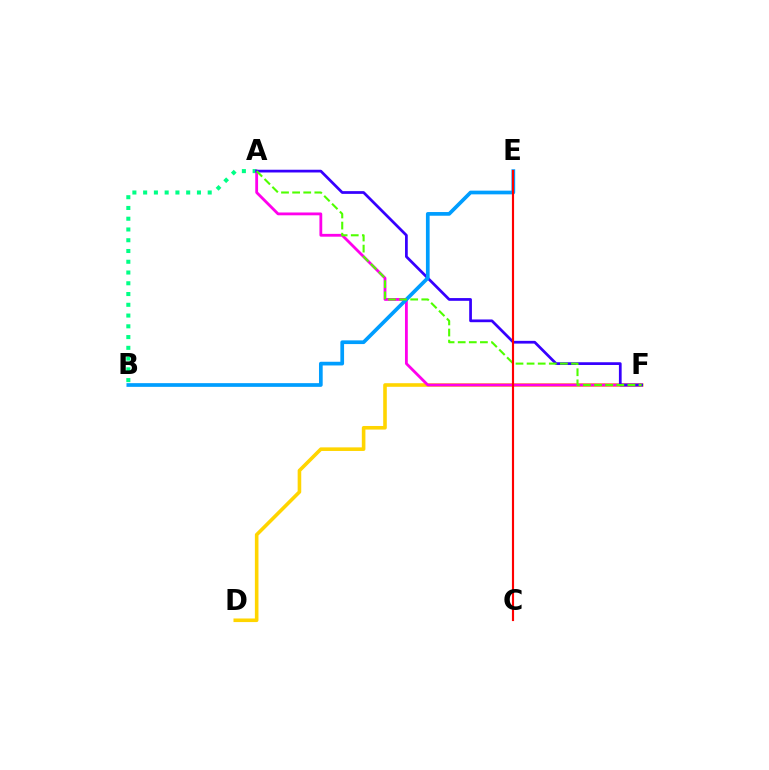{('D', 'F'): [{'color': '#ffd500', 'line_style': 'solid', 'thickness': 2.59}], ('A', 'B'): [{'color': '#00ff86', 'line_style': 'dotted', 'thickness': 2.92}], ('A', 'F'): [{'color': '#ff00ed', 'line_style': 'solid', 'thickness': 2.03}, {'color': '#3700ff', 'line_style': 'solid', 'thickness': 1.97}, {'color': '#4fff00', 'line_style': 'dashed', 'thickness': 1.51}], ('B', 'E'): [{'color': '#009eff', 'line_style': 'solid', 'thickness': 2.66}], ('C', 'E'): [{'color': '#ff0000', 'line_style': 'solid', 'thickness': 1.55}]}